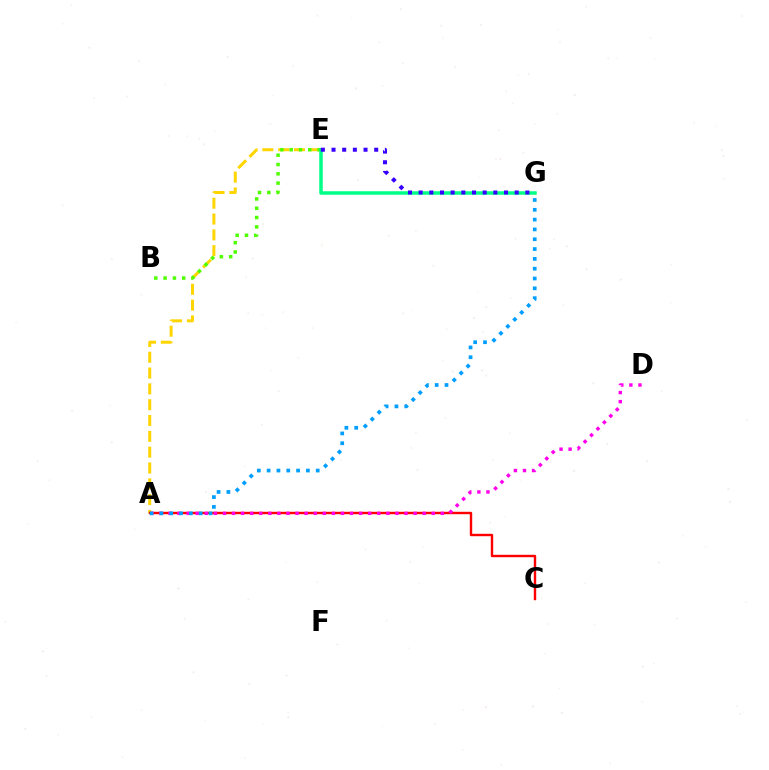{('A', 'E'): [{'color': '#ffd500', 'line_style': 'dashed', 'thickness': 2.15}], ('A', 'C'): [{'color': '#ff0000', 'line_style': 'solid', 'thickness': 1.74}], ('B', 'E'): [{'color': '#4fff00', 'line_style': 'dotted', 'thickness': 2.53}], ('A', 'D'): [{'color': '#ff00ed', 'line_style': 'dotted', 'thickness': 2.47}], ('E', 'G'): [{'color': '#00ff86', 'line_style': 'solid', 'thickness': 2.52}, {'color': '#3700ff', 'line_style': 'dotted', 'thickness': 2.9}], ('A', 'G'): [{'color': '#009eff', 'line_style': 'dotted', 'thickness': 2.67}]}